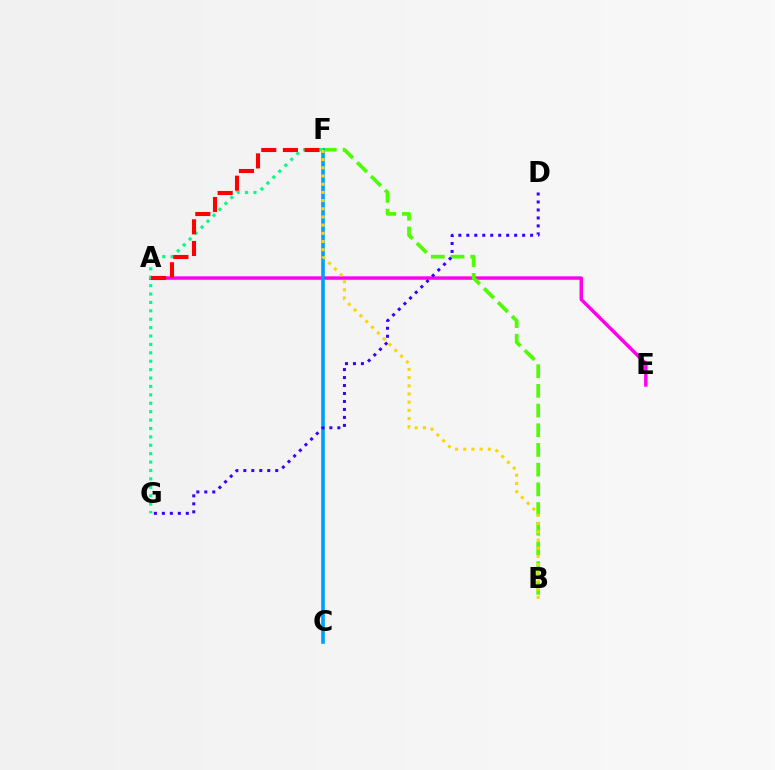{('A', 'E'): [{'color': '#ff00ed', 'line_style': 'solid', 'thickness': 2.48}], ('B', 'F'): [{'color': '#4fff00', 'line_style': 'dashed', 'thickness': 2.68}, {'color': '#ffd500', 'line_style': 'dotted', 'thickness': 2.22}], ('C', 'F'): [{'color': '#009eff', 'line_style': 'solid', 'thickness': 2.6}], ('F', 'G'): [{'color': '#00ff86', 'line_style': 'dotted', 'thickness': 2.28}], ('D', 'G'): [{'color': '#3700ff', 'line_style': 'dotted', 'thickness': 2.17}], ('A', 'F'): [{'color': '#ff0000', 'line_style': 'dashed', 'thickness': 2.94}]}